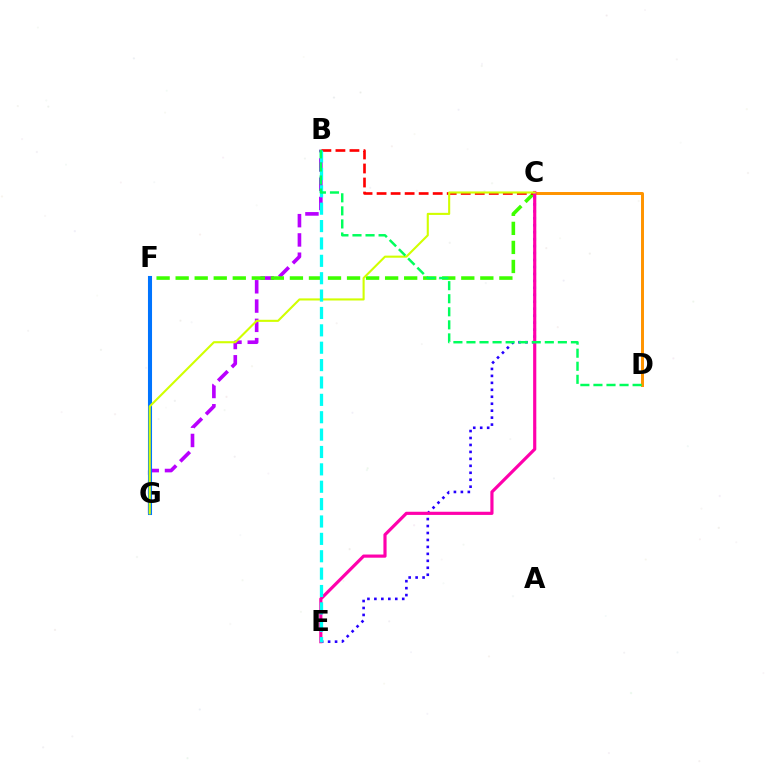{('C', 'D'): [{'color': '#ff9400', 'line_style': 'solid', 'thickness': 2.14}], ('B', 'G'): [{'color': '#b900ff', 'line_style': 'dashed', 'thickness': 2.62}], ('C', 'F'): [{'color': '#3dff00', 'line_style': 'dashed', 'thickness': 2.59}], ('B', 'C'): [{'color': '#ff0000', 'line_style': 'dashed', 'thickness': 1.91}], ('C', 'E'): [{'color': '#2500ff', 'line_style': 'dotted', 'thickness': 1.89}, {'color': '#ff00ac', 'line_style': 'solid', 'thickness': 2.28}], ('F', 'G'): [{'color': '#0074ff', 'line_style': 'solid', 'thickness': 2.93}], ('C', 'G'): [{'color': '#d1ff00', 'line_style': 'solid', 'thickness': 1.51}], ('B', 'E'): [{'color': '#00fff6', 'line_style': 'dashed', 'thickness': 2.36}], ('B', 'D'): [{'color': '#00ff5c', 'line_style': 'dashed', 'thickness': 1.77}]}